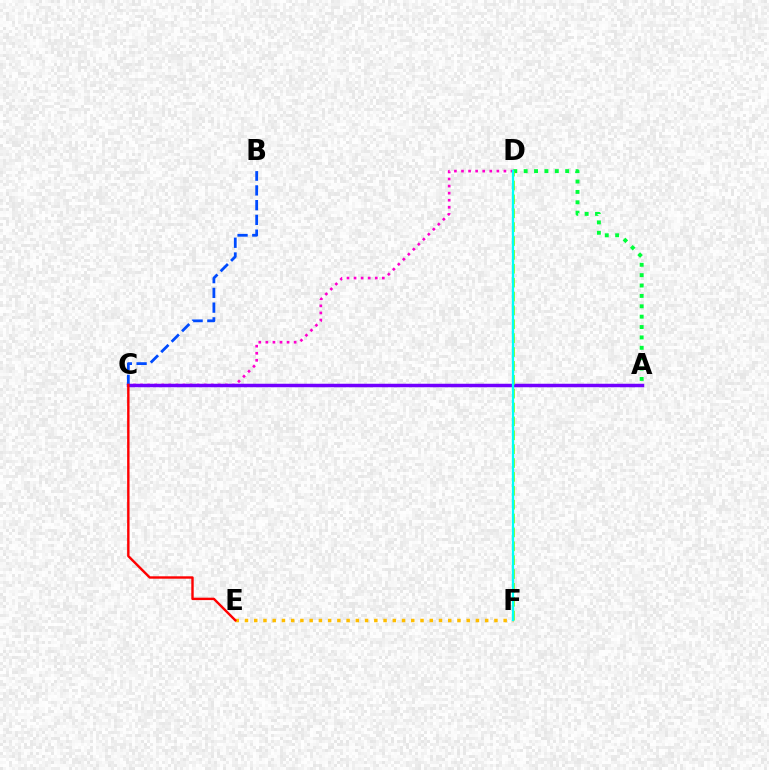{('B', 'C'): [{'color': '#004bff', 'line_style': 'dashed', 'thickness': 2.0}], ('C', 'D'): [{'color': '#ff00cf', 'line_style': 'dotted', 'thickness': 1.92}], ('A', 'C'): [{'color': '#7200ff', 'line_style': 'solid', 'thickness': 2.51}], ('A', 'D'): [{'color': '#00ff39', 'line_style': 'dotted', 'thickness': 2.82}], ('D', 'F'): [{'color': '#84ff00', 'line_style': 'dashed', 'thickness': 1.89}, {'color': '#00fff6', 'line_style': 'solid', 'thickness': 1.65}], ('E', 'F'): [{'color': '#ffbd00', 'line_style': 'dotted', 'thickness': 2.51}], ('C', 'E'): [{'color': '#ff0000', 'line_style': 'solid', 'thickness': 1.73}]}